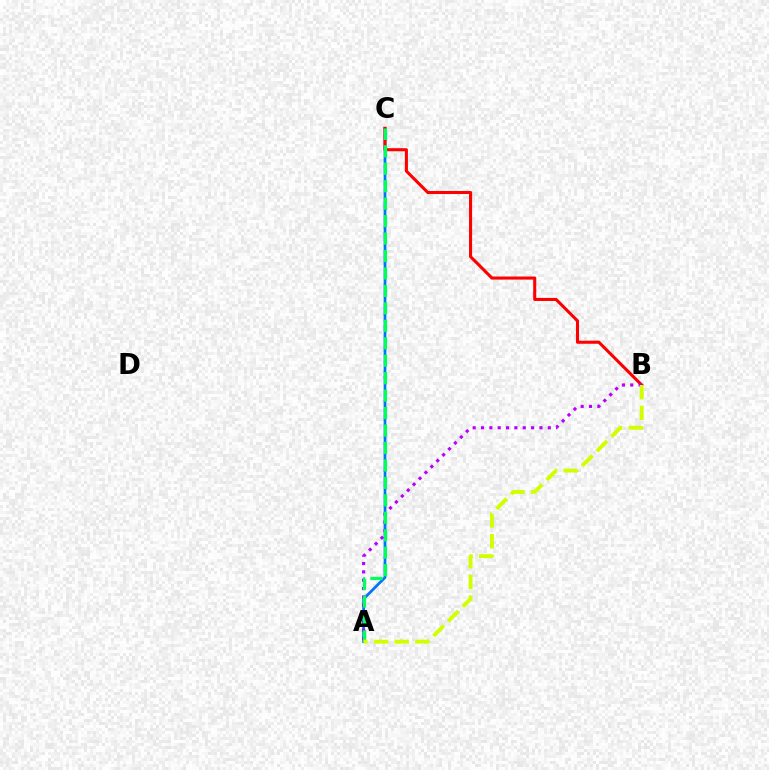{('A', 'C'): [{'color': '#0074ff', 'line_style': 'solid', 'thickness': 1.96}, {'color': '#00ff5c', 'line_style': 'dashed', 'thickness': 2.37}], ('B', 'C'): [{'color': '#ff0000', 'line_style': 'solid', 'thickness': 2.21}], ('A', 'B'): [{'color': '#b900ff', 'line_style': 'dotted', 'thickness': 2.27}, {'color': '#d1ff00', 'line_style': 'dashed', 'thickness': 2.81}]}